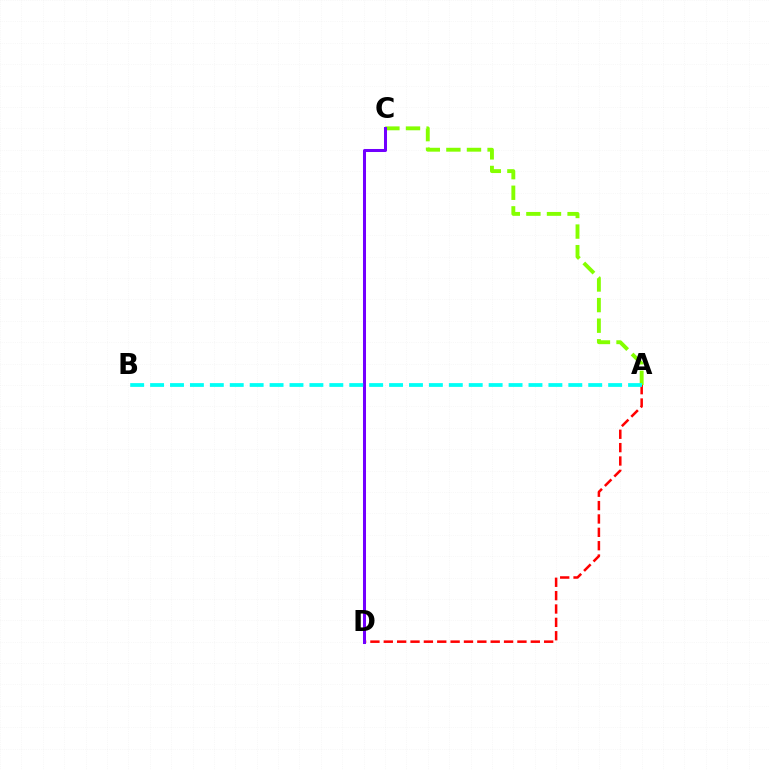{('A', 'D'): [{'color': '#ff0000', 'line_style': 'dashed', 'thickness': 1.82}], ('A', 'C'): [{'color': '#84ff00', 'line_style': 'dashed', 'thickness': 2.8}], ('C', 'D'): [{'color': '#7200ff', 'line_style': 'solid', 'thickness': 2.18}], ('A', 'B'): [{'color': '#00fff6', 'line_style': 'dashed', 'thickness': 2.71}]}